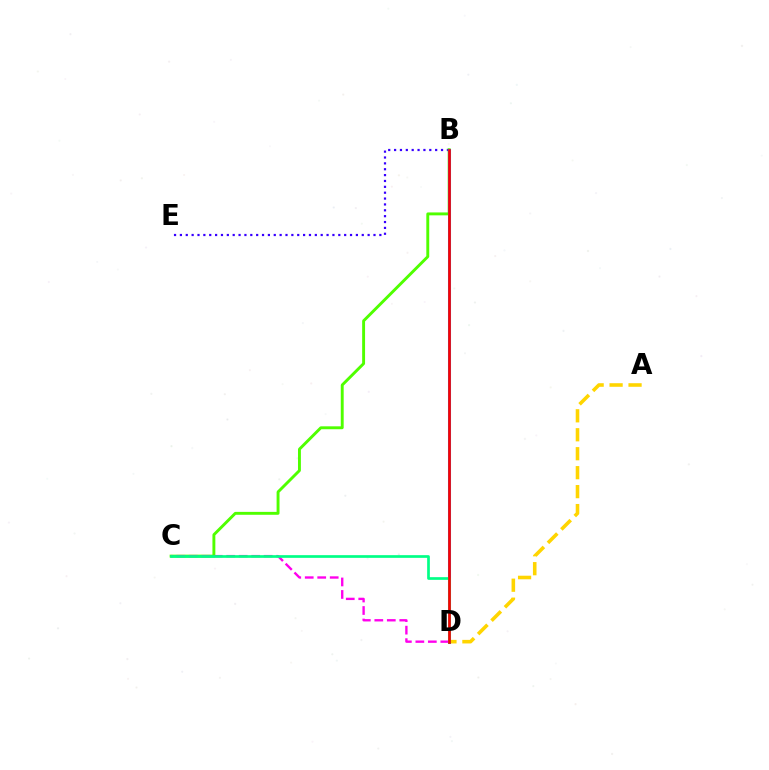{('A', 'D'): [{'color': '#ffd500', 'line_style': 'dashed', 'thickness': 2.58}], ('B', 'E'): [{'color': '#3700ff', 'line_style': 'dotted', 'thickness': 1.59}], ('B', 'C'): [{'color': '#4fff00', 'line_style': 'solid', 'thickness': 2.09}], ('C', 'D'): [{'color': '#ff00ed', 'line_style': 'dashed', 'thickness': 1.7}, {'color': '#00ff86', 'line_style': 'solid', 'thickness': 1.94}], ('B', 'D'): [{'color': '#009eff', 'line_style': 'solid', 'thickness': 2.19}, {'color': '#ff0000', 'line_style': 'solid', 'thickness': 1.91}]}